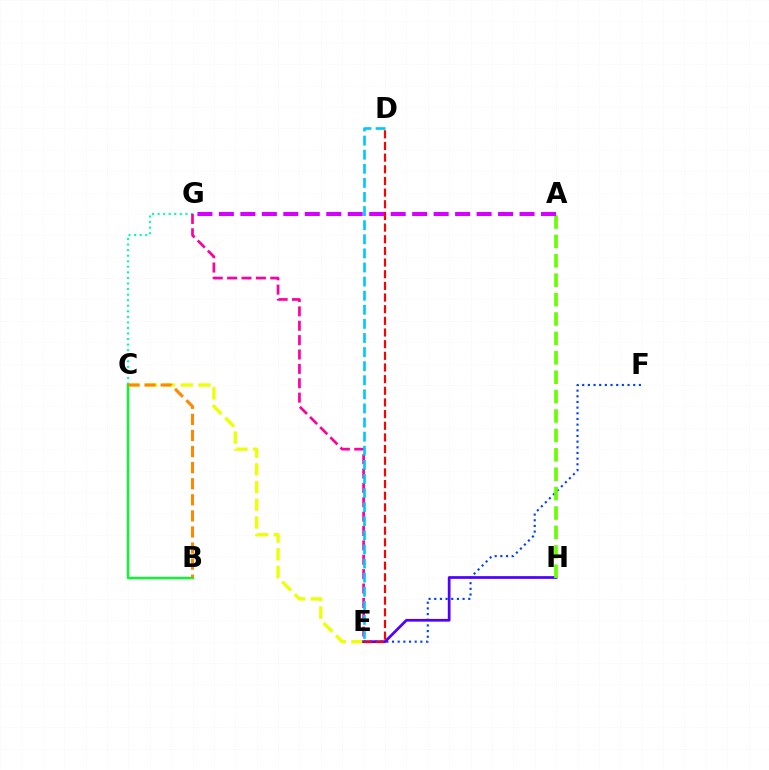{('C', 'E'): [{'color': '#eeff00', 'line_style': 'dashed', 'thickness': 2.41}], ('E', 'F'): [{'color': '#003fff', 'line_style': 'dotted', 'thickness': 1.54}], ('E', 'H'): [{'color': '#4f00ff', 'line_style': 'solid', 'thickness': 1.96}], ('C', 'G'): [{'color': '#00ffaf', 'line_style': 'dotted', 'thickness': 1.51}], ('B', 'C'): [{'color': '#00ff27', 'line_style': 'solid', 'thickness': 1.71}, {'color': '#ff8800', 'line_style': 'dashed', 'thickness': 2.18}], ('A', 'H'): [{'color': '#66ff00', 'line_style': 'dashed', 'thickness': 2.64}], ('E', 'G'): [{'color': '#ff00a0', 'line_style': 'dashed', 'thickness': 1.95}], ('D', 'E'): [{'color': '#ff0000', 'line_style': 'dashed', 'thickness': 1.58}, {'color': '#00c7ff', 'line_style': 'dashed', 'thickness': 1.92}], ('A', 'G'): [{'color': '#d600ff', 'line_style': 'dashed', 'thickness': 2.92}]}